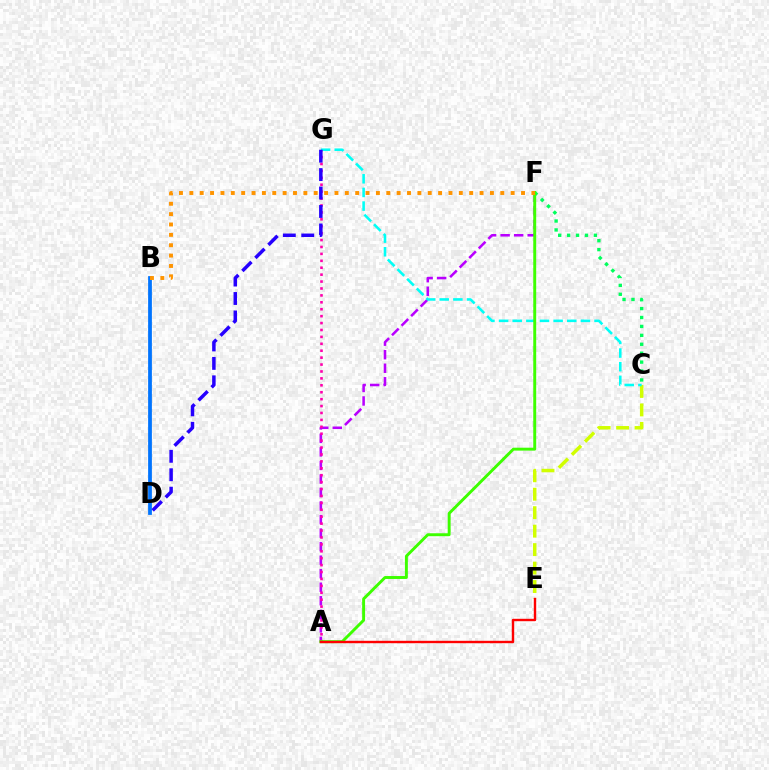{('C', 'E'): [{'color': '#d1ff00', 'line_style': 'dashed', 'thickness': 2.51}], ('A', 'F'): [{'color': '#b900ff', 'line_style': 'dashed', 'thickness': 1.84}, {'color': '#3dff00', 'line_style': 'solid', 'thickness': 2.11}], ('B', 'D'): [{'color': '#0074ff', 'line_style': 'solid', 'thickness': 2.71}], ('C', 'F'): [{'color': '#00ff5c', 'line_style': 'dotted', 'thickness': 2.42}], ('C', 'G'): [{'color': '#00fff6', 'line_style': 'dashed', 'thickness': 1.85}], ('A', 'G'): [{'color': '#ff00ac', 'line_style': 'dotted', 'thickness': 1.88}], ('B', 'F'): [{'color': '#ff9400', 'line_style': 'dotted', 'thickness': 2.82}], ('A', 'E'): [{'color': '#ff0000', 'line_style': 'solid', 'thickness': 1.73}], ('D', 'G'): [{'color': '#2500ff', 'line_style': 'dashed', 'thickness': 2.5}]}